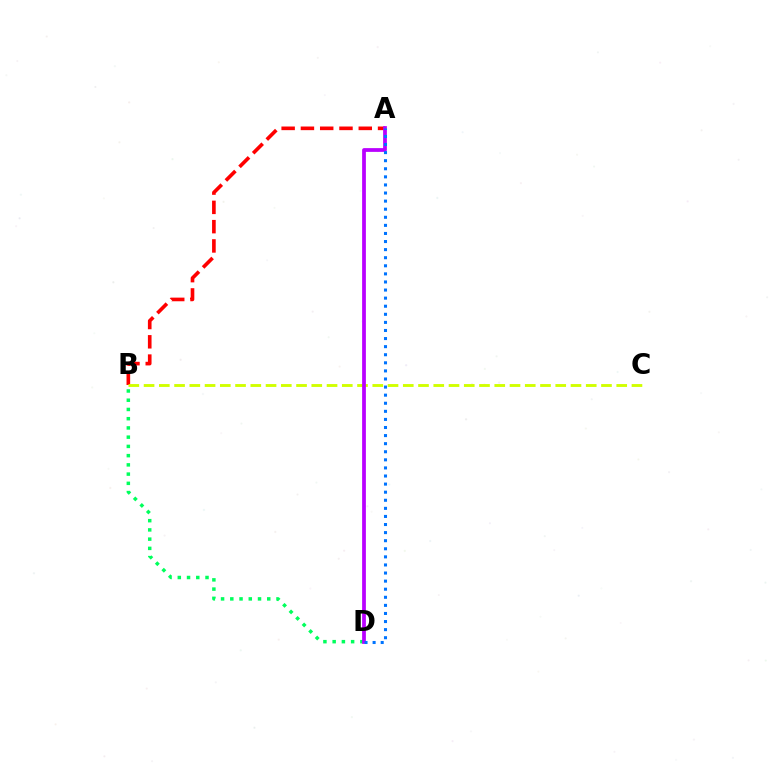{('A', 'B'): [{'color': '#ff0000', 'line_style': 'dashed', 'thickness': 2.62}], ('B', 'D'): [{'color': '#00ff5c', 'line_style': 'dotted', 'thickness': 2.51}], ('B', 'C'): [{'color': '#d1ff00', 'line_style': 'dashed', 'thickness': 2.07}], ('A', 'D'): [{'color': '#b900ff', 'line_style': 'solid', 'thickness': 2.7}, {'color': '#0074ff', 'line_style': 'dotted', 'thickness': 2.2}]}